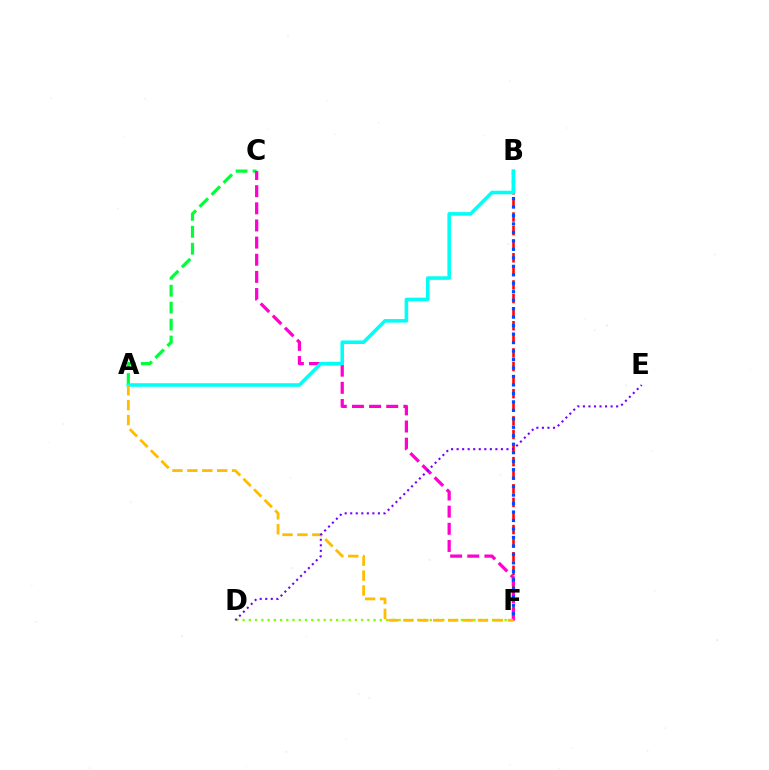{('A', 'C'): [{'color': '#00ff39', 'line_style': 'dashed', 'thickness': 2.3}], ('D', 'F'): [{'color': '#84ff00', 'line_style': 'dotted', 'thickness': 1.69}], ('B', 'F'): [{'color': '#ff0000', 'line_style': 'dashed', 'thickness': 1.85}, {'color': '#004bff', 'line_style': 'dotted', 'thickness': 2.3}], ('C', 'F'): [{'color': '#ff00cf', 'line_style': 'dashed', 'thickness': 2.33}], ('A', 'B'): [{'color': '#00fff6', 'line_style': 'solid', 'thickness': 2.57}], ('A', 'F'): [{'color': '#ffbd00', 'line_style': 'dashed', 'thickness': 2.03}], ('D', 'E'): [{'color': '#7200ff', 'line_style': 'dotted', 'thickness': 1.51}]}